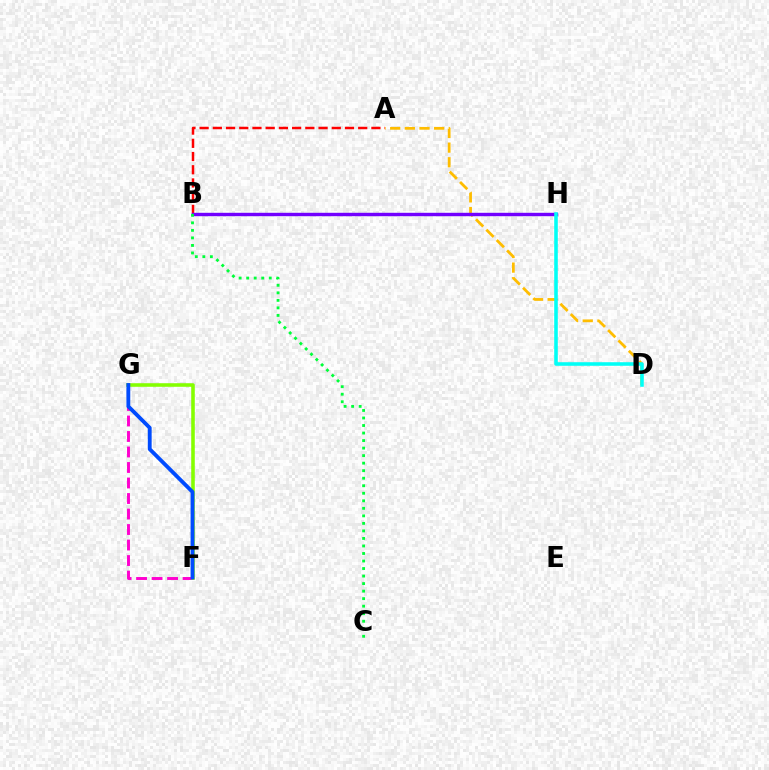{('A', 'D'): [{'color': '#ffbd00', 'line_style': 'dashed', 'thickness': 1.99}], ('A', 'B'): [{'color': '#ff0000', 'line_style': 'dashed', 'thickness': 1.8}], ('B', 'H'): [{'color': '#7200ff', 'line_style': 'solid', 'thickness': 2.45}], ('D', 'H'): [{'color': '#00fff6', 'line_style': 'solid', 'thickness': 2.57}], ('F', 'G'): [{'color': '#ff00cf', 'line_style': 'dashed', 'thickness': 2.11}, {'color': '#84ff00', 'line_style': 'solid', 'thickness': 2.57}, {'color': '#004bff', 'line_style': 'solid', 'thickness': 2.77}], ('B', 'C'): [{'color': '#00ff39', 'line_style': 'dotted', 'thickness': 2.05}]}